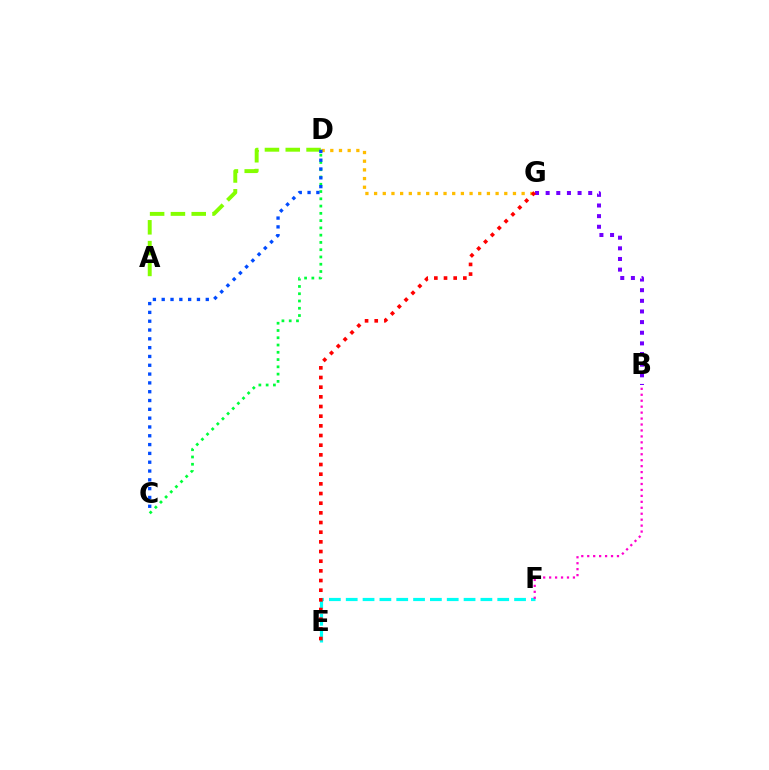{('E', 'F'): [{'color': '#00fff6', 'line_style': 'dashed', 'thickness': 2.29}], ('B', 'F'): [{'color': '#ff00cf', 'line_style': 'dotted', 'thickness': 1.62}], ('C', 'D'): [{'color': '#00ff39', 'line_style': 'dotted', 'thickness': 1.98}, {'color': '#004bff', 'line_style': 'dotted', 'thickness': 2.39}], ('D', 'G'): [{'color': '#ffbd00', 'line_style': 'dotted', 'thickness': 2.36}], ('A', 'D'): [{'color': '#84ff00', 'line_style': 'dashed', 'thickness': 2.83}], ('B', 'G'): [{'color': '#7200ff', 'line_style': 'dotted', 'thickness': 2.89}], ('E', 'G'): [{'color': '#ff0000', 'line_style': 'dotted', 'thickness': 2.63}]}